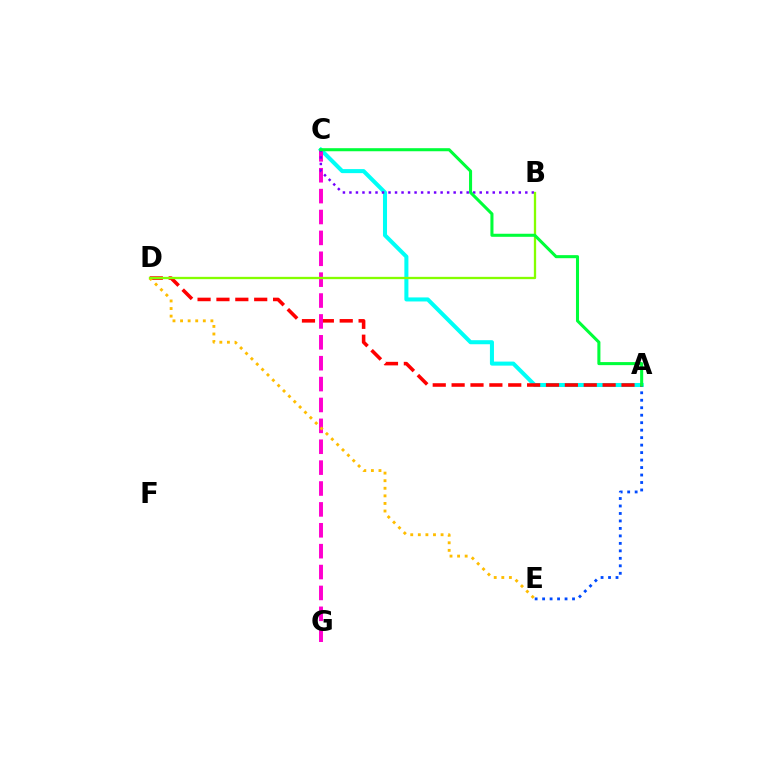{('A', 'C'): [{'color': '#00fff6', 'line_style': 'solid', 'thickness': 2.91}, {'color': '#00ff39', 'line_style': 'solid', 'thickness': 2.2}], ('A', 'E'): [{'color': '#004bff', 'line_style': 'dotted', 'thickness': 2.03}], ('A', 'D'): [{'color': '#ff0000', 'line_style': 'dashed', 'thickness': 2.56}], ('C', 'G'): [{'color': '#ff00cf', 'line_style': 'dashed', 'thickness': 2.84}], ('B', 'C'): [{'color': '#7200ff', 'line_style': 'dotted', 'thickness': 1.77}], ('D', 'E'): [{'color': '#ffbd00', 'line_style': 'dotted', 'thickness': 2.06}], ('B', 'D'): [{'color': '#84ff00', 'line_style': 'solid', 'thickness': 1.66}]}